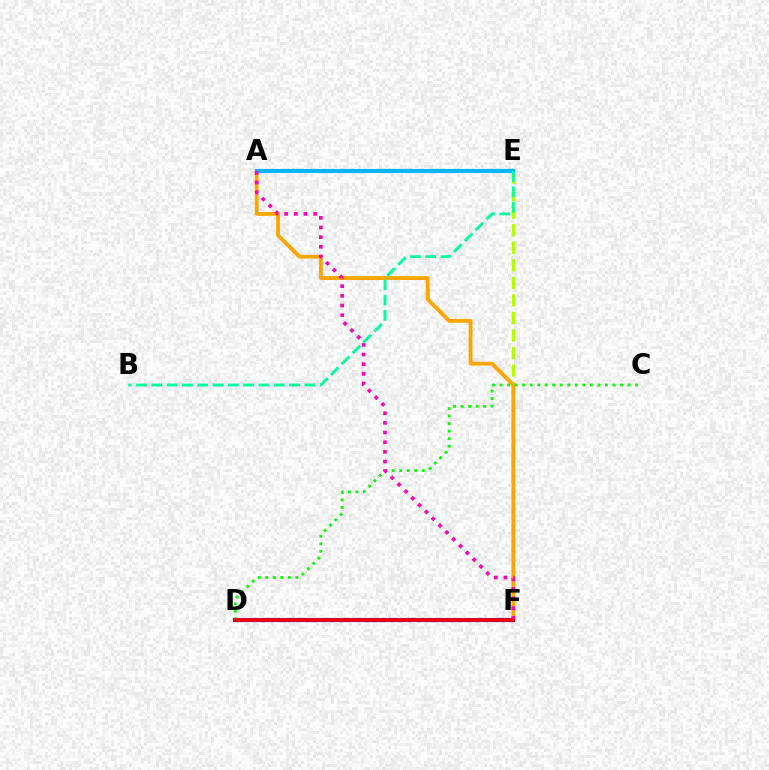{('D', 'F'): [{'color': '#9b00ff', 'line_style': 'dotted', 'thickness': 2.32}, {'color': '#0010ff', 'line_style': 'solid', 'thickness': 2.93}, {'color': '#ff0000', 'line_style': 'solid', 'thickness': 2.56}], ('E', 'F'): [{'color': '#b3ff00', 'line_style': 'dashed', 'thickness': 2.38}], ('A', 'F'): [{'color': '#ffa500', 'line_style': 'solid', 'thickness': 2.76}, {'color': '#ff00bd', 'line_style': 'dotted', 'thickness': 2.62}], ('C', 'D'): [{'color': '#08ff00', 'line_style': 'dotted', 'thickness': 2.05}], ('A', 'E'): [{'color': '#00b5ff', 'line_style': 'solid', 'thickness': 2.98}], ('B', 'E'): [{'color': '#00ff9d', 'line_style': 'dashed', 'thickness': 2.08}]}